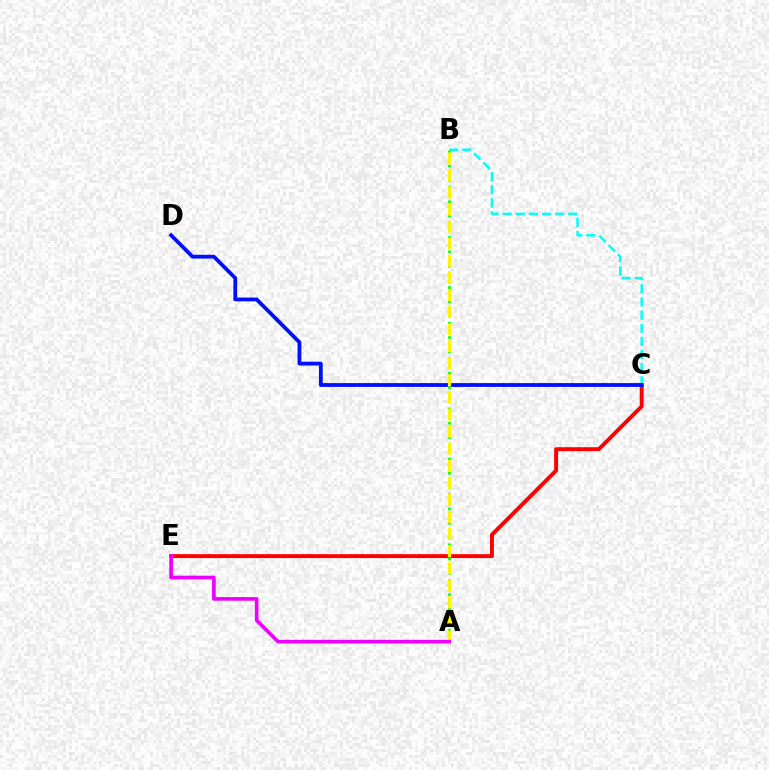{('C', 'E'): [{'color': '#ff0000', 'line_style': 'solid', 'thickness': 2.81}], ('B', 'C'): [{'color': '#00fff6', 'line_style': 'dashed', 'thickness': 1.78}], ('C', 'D'): [{'color': '#0010ff', 'line_style': 'solid', 'thickness': 2.74}], ('A', 'B'): [{'color': '#08ff00', 'line_style': 'dotted', 'thickness': 1.94}, {'color': '#fcf500', 'line_style': 'dashed', 'thickness': 2.32}], ('A', 'E'): [{'color': '#ee00ff', 'line_style': 'solid', 'thickness': 2.63}]}